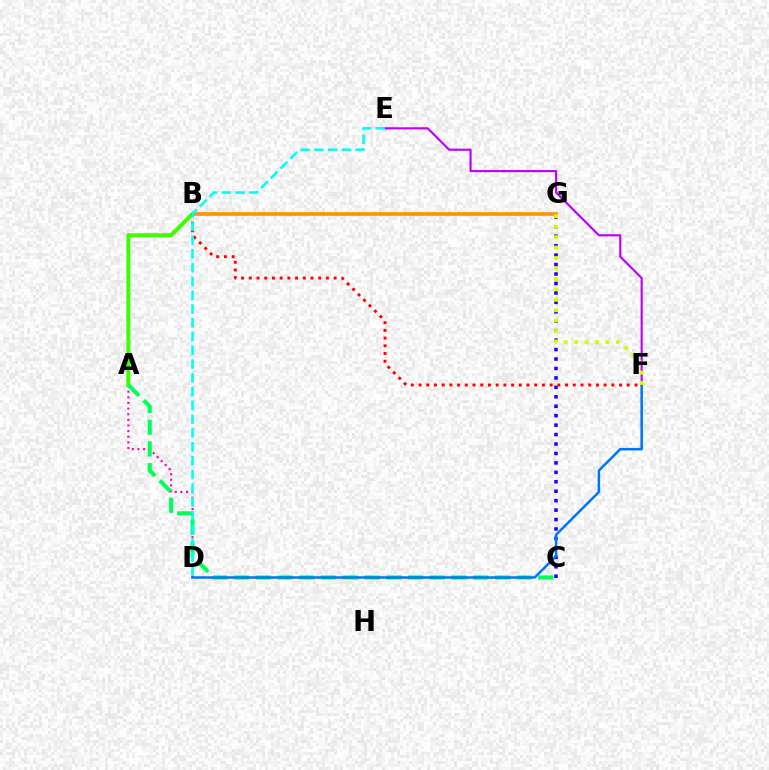{('C', 'G'): [{'color': '#2500ff', 'line_style': 'dotted', 'thickness': 2.57}], ('B', 'G'): [{'color': '#ff9400', 'line_style': 'solid', 'thickness': 2.62}], ('A', 'D'): [{'color': '#ff00ac', 'line_style': 'dotted', 'thickness': 1.53}], ('A', 'B'): [{'color': '#3dff00', 'line_style': 'solid', 'thickness': 2.88}], ('E', 'F'): [{'color': '#b900ff', 'line_style': 'solid', 'thickness': 1.52}], ('A', 'C'): [{'color': '#00ff5c', 'line_style': 'dashed', 'thickness': 2.95}], ('B', 'F'): [{'color': '#ff0000', 'line_style': 'dotted', 'thickness': 2.1}], ('D', 'E'): [{'color': '#00fff6', 'line_style': 'dashed', 'thickness': 1.87}], ('D', 'F'): [{'color': '#0074ff', 'line_style': 'solid', 'thickness': 1.81}], ('F', 'G'): [{'color': '#d1ff00', 'line_style': 'dotted', 'thickness': 2.83}]}